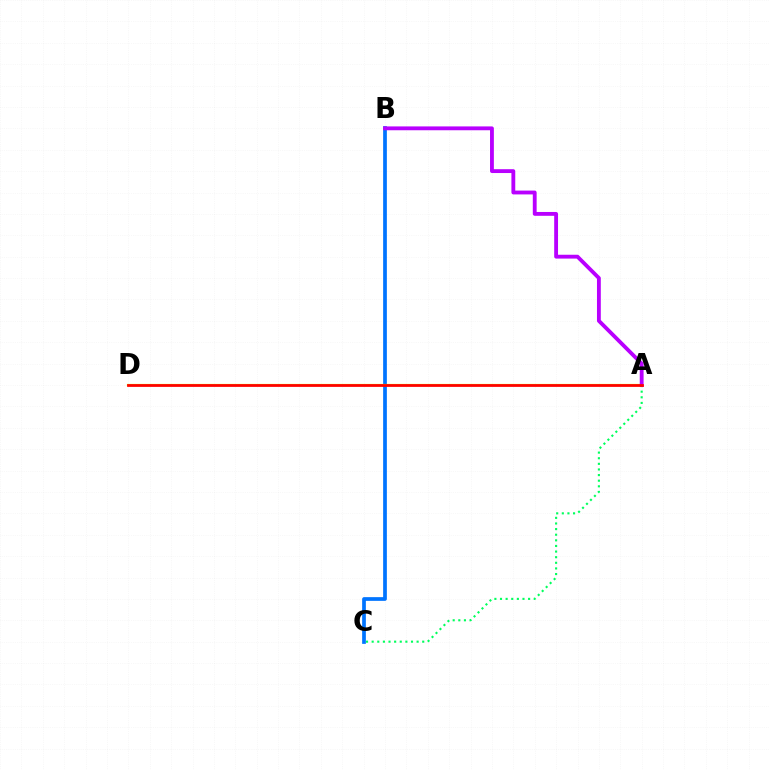{('A', 'C'): [{'color': '#00ff5c', 'line_style': 'dotted', 'thickness': 1.53}], ('B', 'C'): [{'color': '#0074ff', 'line_style': 'solid', 'thickness': 2.67}], ('A', 'D'): [{'color': '#d1ff00', 'line_style': 'solid', 'thickness': 1.59}, {'color': '#ff0000', 'line_style': 'solid', 'thickness': 1.98}], ('A', 'B'): [{'color': '#b900ff', 'line_style': 'solid', 'thickness': 2.76}]}